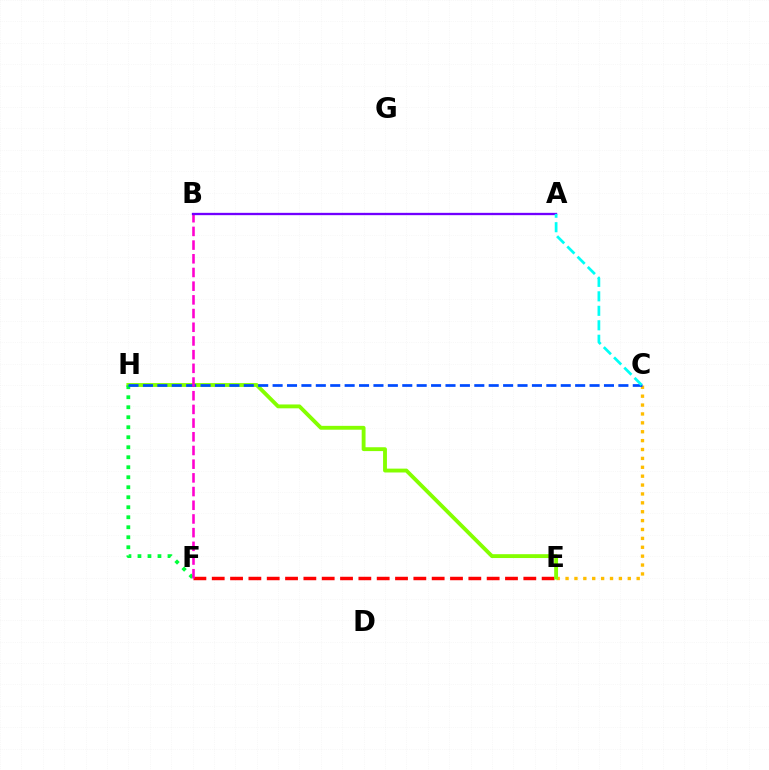{('E', 'F'): [{'color': '#ff0000', 'line_style': 'dashed', 'thickness': 2.49}], ('C', 'E'): [{'color': '#ffbd00', 'line_style': 'dotted', 'thickness': 2.41}], ('E', 'H'): [{'color': '#84ff00', 'line_style': 'solid', 'thickness': 2.78}], ('F', 'H'): [{'color': '#00ff39', 'line_style': 'dotted', 'thickness': 2.72}], ('C', 'H'): [{'color': '#004bff', 'line_style': 'dashed', 'thickness': 1.96}], ('B', 'F'): [{'color': '#ff00cf', 'line_style': 'dashed', 'thickness': 1.86}], ('A', 'B'): [{'color': '#7200ff', 'line_style': 'solid', 'thickness': 1.67}], ('A', 'C'): [{'color': '#00fff6', 'line_style': 'dashed', 'thickness': 1.97}]}